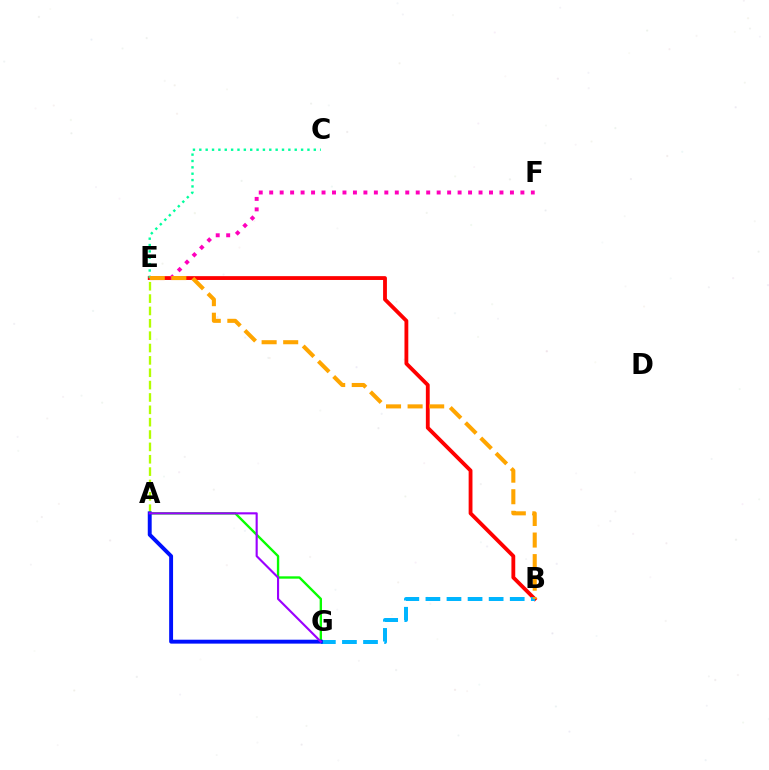{('B', 'E'): [{'color': '#ff0000', 'line_style': 'solid', 'thickness': 2.76}, {'color': '#ffa500', 'line_style': 'dashed', 'thickness': 2.93}], ('E', 'F'): [{'color': '#ff00bd', 'line_style': 'dotted', 'thickness': 2.84}], ('C', 'E'): [{'color': '#00ff9d', 'line_style': 'dotted', 'thickness': 1.73}], ('A', 'E'): [{'color': '#b3ff00', 'line_style': 'dashed', 'thickness': 1.68}], ('A', 'G'): [{'color': '#08ff00', 'line_style': 'solid', 'thickness': 1.7}, {'color': '#0010ff', 'line_style': 'solid', 'thickness': 2.82}, {'color': '#9b00ff', 'line_style': 'solid', 'thickness': 1.53}], ('B', 'G'): [{'color': '#00b5ff', 'line_style': 'dashed', 'thickness': 2.86}]}